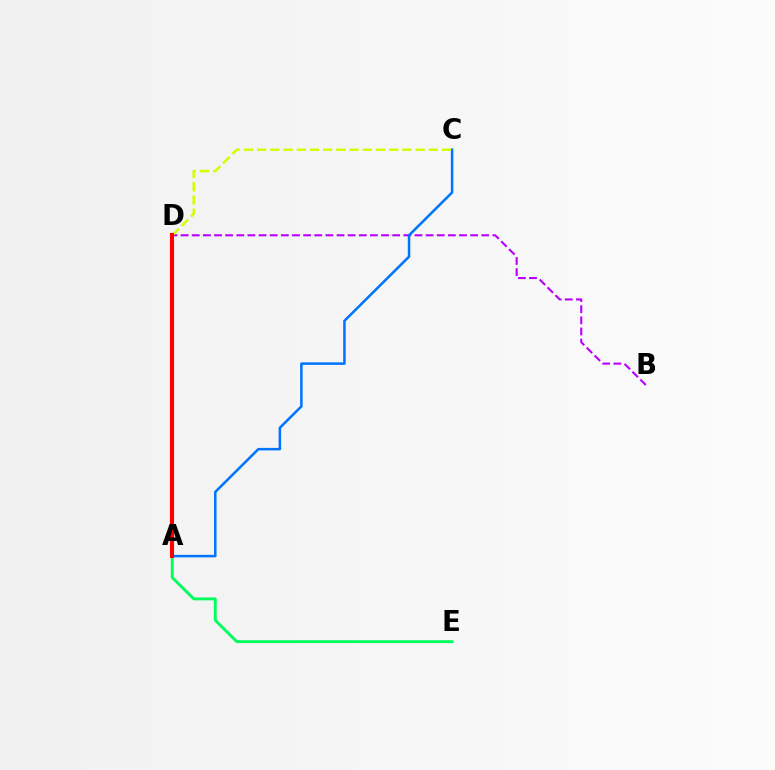{('B', 'D'): [{'color': '#b900ff', 'line_style': 'dashed', 'thickness': 1.51}], ('A', 'C'): [{'color': '#0074ff', 'line_style': 'solid', 'thickness': 1.81}], ('A', 'E'): [{'color': '#00ff5c', 'line_style': 'solid', 'thickness': 2.08}], ('C', 'D'): [{'color': '#d1ff00', 'line_style': 'dashed', 'thickness': 1.79}], ('A', 'D'): [{'color': '#ff0000', 'line_style': 'solid', 'thickness': 2.96}]}